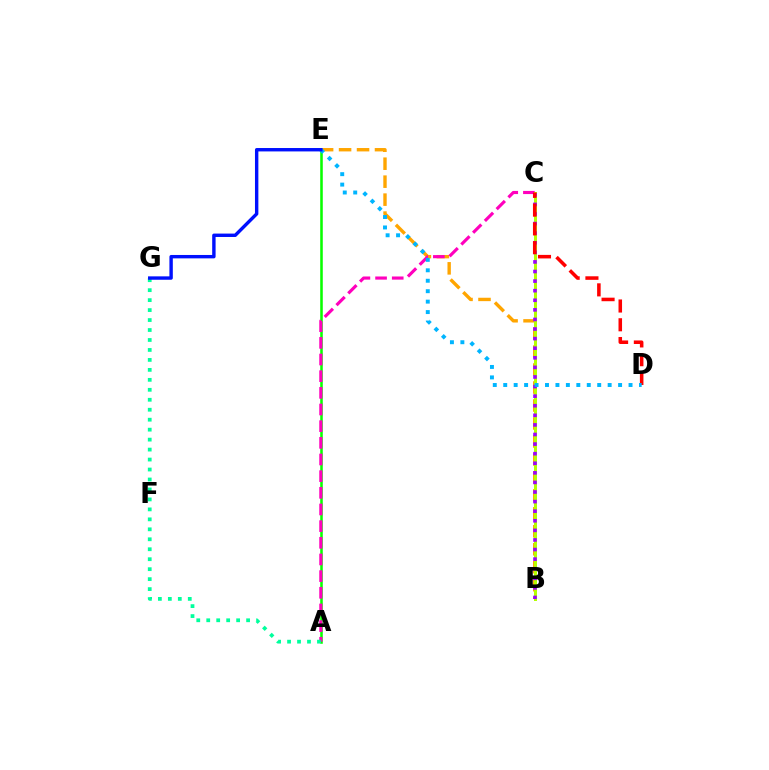{('A', 'E'): [{'color': '#08ff00', 'line_style': 'solid', 'thickness': 1.84}], ('B', 'E'): [{'color': '#ffa500', 'line_style': 'dashed', 'thickness': 2.44}], ('A', 'C'): [{'color': '#ff00bd', 'line_style': 'dashed', 'thickness': 2.26}], ('B', 'C'): [{'color': '#b3ff00', 'line_style': 'solid', 'thickness': 2.15}, {'color': '#9b00ff', 'line_style': 'dotted', 'thickness': 2.6}], ('C', 'D'): [{'color': '#ff0000', 'line_style': 'dashed', 'thickness': 2.55}], ('A', 'G'): [{'color': '#00ff9d', 'line_style': 'dotted', 'thickness': 2.71}], ('D', 'E'): [{'color': '#00b5ff', 'line_style': 'dotted', 'thickness': 2.84}], ('E', 'G'): [{'color': '#0010ff', 'line_style': 'solid', 'thickness': 2.45}]}